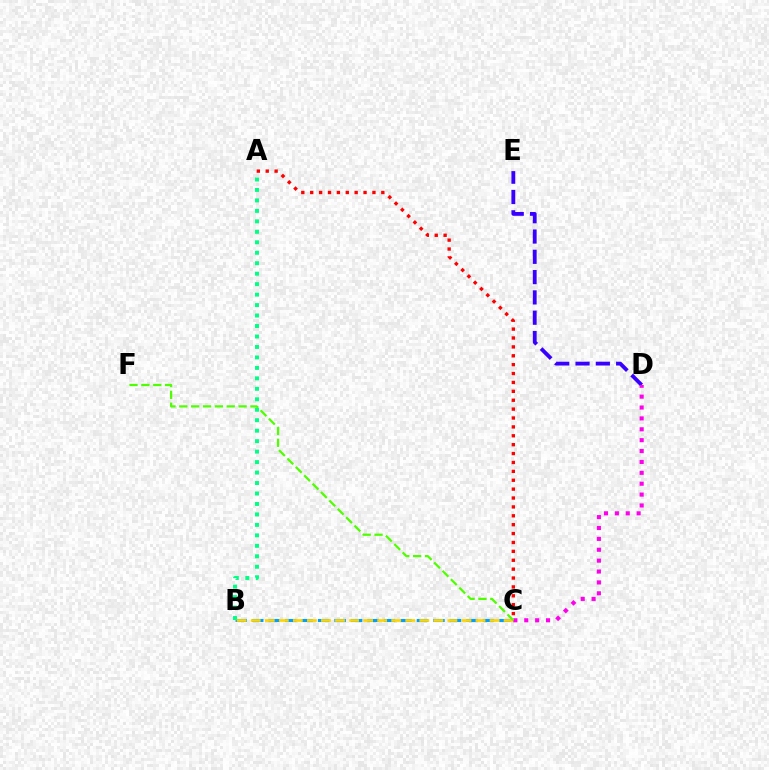{('B', 'C'): [{'color': '#009eff', 'line_style': 'dashed', 'thickness': 2.24}, {'color': '#ffd500', 'line_style': 'dashed', 'thickness': 1.91}], ('A', 'C'): [{'color': '#ff0000', 'line_style': 'dotted', 'thickness': 2.42}], ('D', 'E'): [{'color': '#3700ff', 'line_style': 'dashed', 'thickness': 2.76}], ('A', 'B'): [{'color': '#00ff86', 'line_style': 'dotted', 'thickness': 2.84}], ('C', 'D'): [{'color': '#ff00ed', 'line_style': 'dotted', 'thickness': 2.96}], ('C', 'F'): [{'color': '#4fff00', 'line_style': 'dashed', 'thickness': 1.61}]}